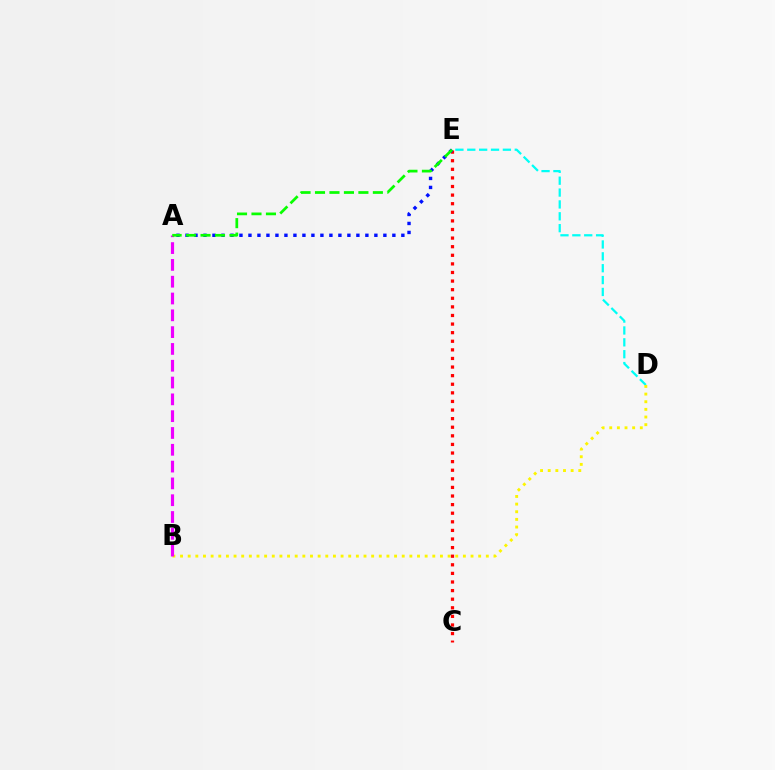{('D', 'E'): [{'color': '#00fff6', 'line_style': 'dashed', 'thickness': 1.61}], ('B', 'D'): [{'color': '#fcf500', 'line_style': 'dotted', 'thickness': 2.08}], ('C', 'E'): [{'color': '#ff0000', 'line_style': 'dotted', 'thickness': 2.34}], ('A', 'B'): [{'color': '#ee00ff', 'line_style': 'dashed', 'thickness': 2.28}], ('A', 'E'): [{'color': '#0010ff', 'line_style': 'dotted', 'thickness': 2.44}, {'color': '#08ff00', 'line_style': 'dashed', 'thickness': 1.97}]}